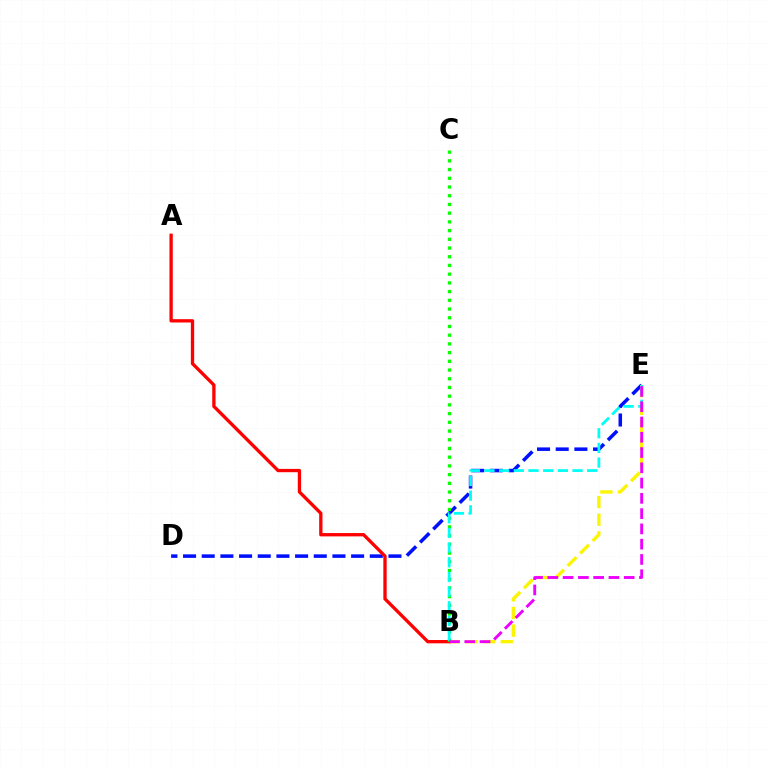{('D', 'E'): [{'color': '#0010ff', 'line_style': 'dashed', 'thickness': 2.54}], ('B', 'E'): [{'color': '#fcf500', 'line_style': 'dashed', 'thickness': 2.4}, {'color': '#00fff6', 'line_style': 'dashed', 'thickness': 1.99}, {'color': '#ee00ff', 'line_style': 'dashed', 'thickness': 2.07}], ('A', 'B'): [{'color': '#ff0000', 'line_style': 'solid', 'thickness': 2.38}], ('B', 'C'): [{'color': '#08ff00', 'line_style': 'dotted', 'thickness': 2.37}]}